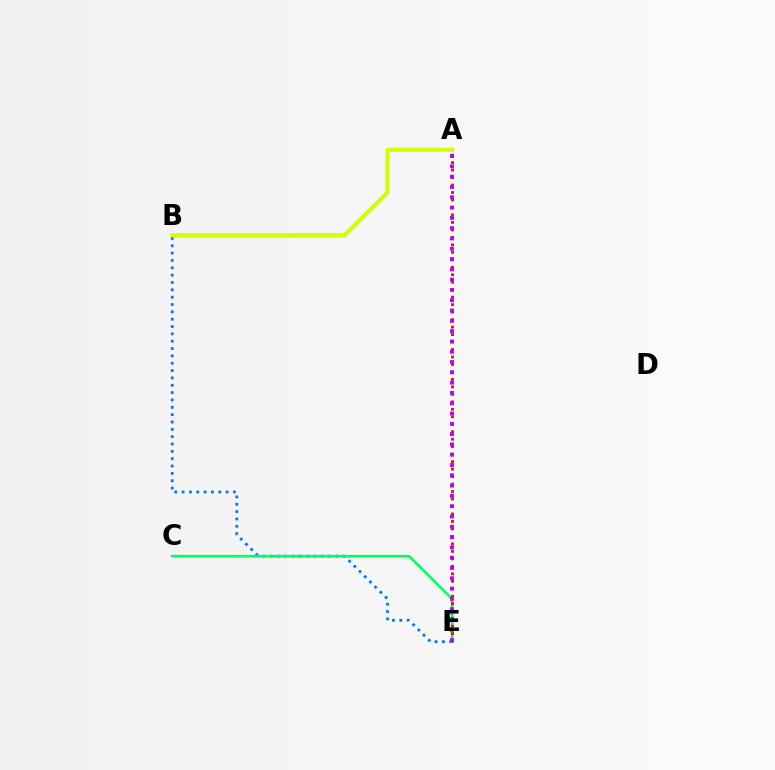{('B', 'E'): [{'color': '#0074ff', 'line_style': 'dotted', 'thickness': 1.99}], ('A', 'B'): [{'color': '#d1ff00', 'line_style': 'solid', 'thickness': 2.93}], ('C', 'E'): [{'color': '#00ff5c', 'line_style': 'solid', 'thickness': 1.79}], ('A', 'E'): [{'color': '#ff0000', 'line_style': 'dotted', 'thickness': 2.03}, {'color': '#b900ff', 'line_style': 'dotted', 'thickness': 2.8}]}